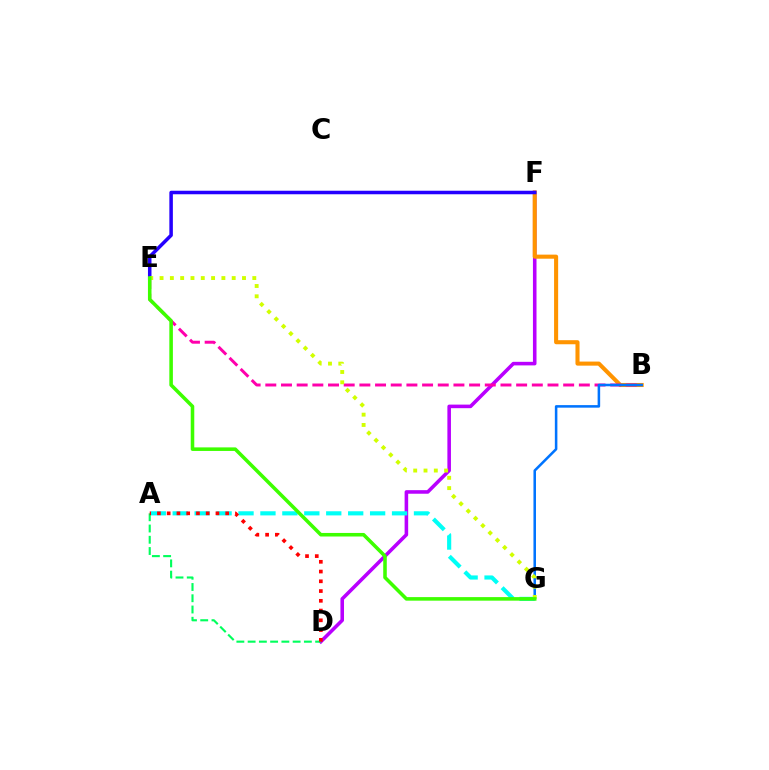{('D', 'F'): [{'color': '#b900ff', 'line_style': 'solid', 'thickness': 2.57}], ('B', 'F'): [{'color': '#ff9400', 'line_style': 'solid', 'thickness': 2.93}], ('A', 'G'): [{'color': '#00fff6', 'line_style': 'dashed', 'thickness': 2.98}], ('A', 'D'): [{'color': '#00ff5c', 'line_style': 'dashed', 'thickness': 1.53}, {'color': '#ff0000', 'line_style': 'dotted', 'thickness': 2.65}], ('E', 'F'): [{'color': '#2500ff', 'line_style': 'solid', 'thickness': 2.54}], ('B', 'E'): [{'color': '#ff00ac', 'line_style': 'dashed', 'thickness': 2.13}], ('B', 'G'): [{'color': '#0074ff', 'line_style': 'solid', 'thickness': 1.83}], ('E', 'G'): [{'color': '#d1ff00', 'line_style': 'dotted', 'thickness': 2.8}, {'color': '#3dff00', 'line_style': 'solid', 'thickness': 2.56}]}